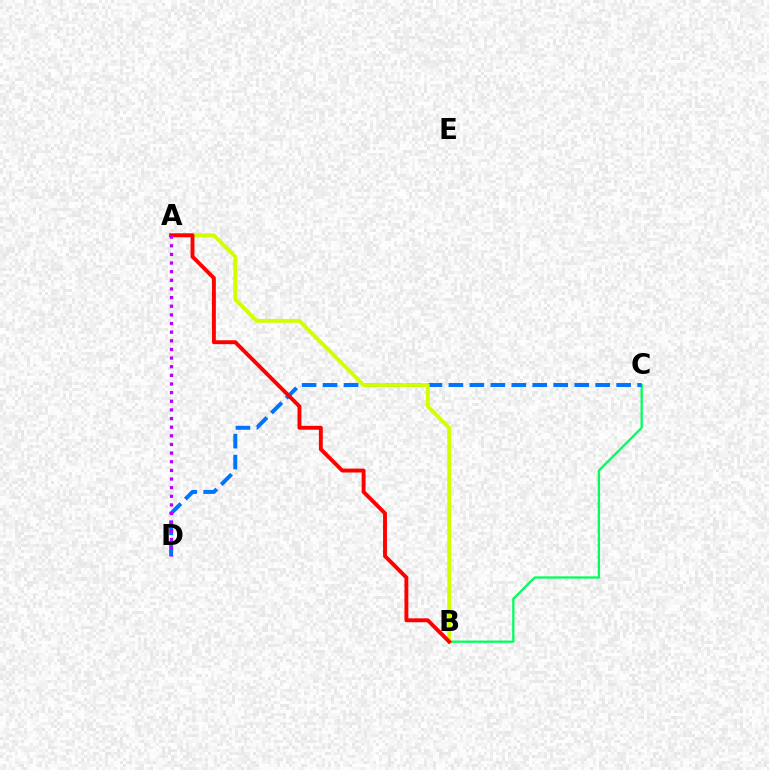{('B', 'C'): [{'color': '#00ff5c', 'line_style': 'solid', 'thickness': 1.65}], ('C', 'D'): [{'color': '#0074ff', 'line_style': 'dashed', 'thickness': 2.85}], ('A', 'B'): [{'color': '#d1ff00', 'line_style': 'solid', 'thickness': 2.79}, {'color': '#ff0000', 'line_style': 'solid', 'thickness': 2.81}], ('A', 'D'): [{'color': '#b900ff', 'line_style': 'dotted', 'thickness': 2.35}]}